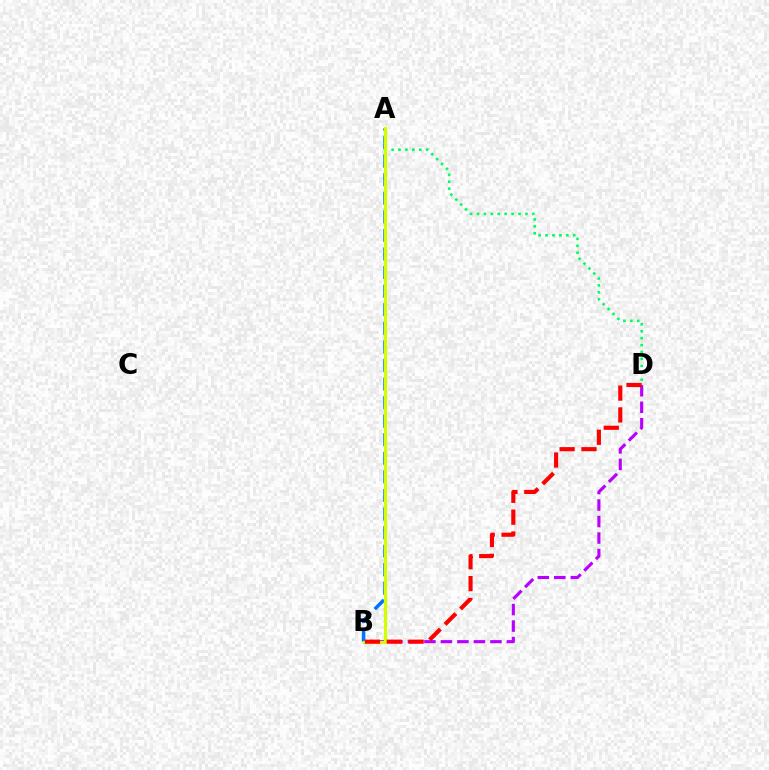{('B', 'D'): [{'color': '#b900ff', 'line_style': 'dashed', 'thickness': 2.24}, {'color': '#ff0000', 'line_style': 'dashed', 'thickness': 2.97}], ('A', 'B'): [{'color': '#0074ff', 'line_style': 'dashed', 'thickness': 2.52}, {'color': '#d1ff00', 'line_style': 'solid', 'thickness': 2.3}], ('A', 'D'): [{'color': '#00ff5c', 'line_style': 'dotted', 'thickness': 1.88}]}